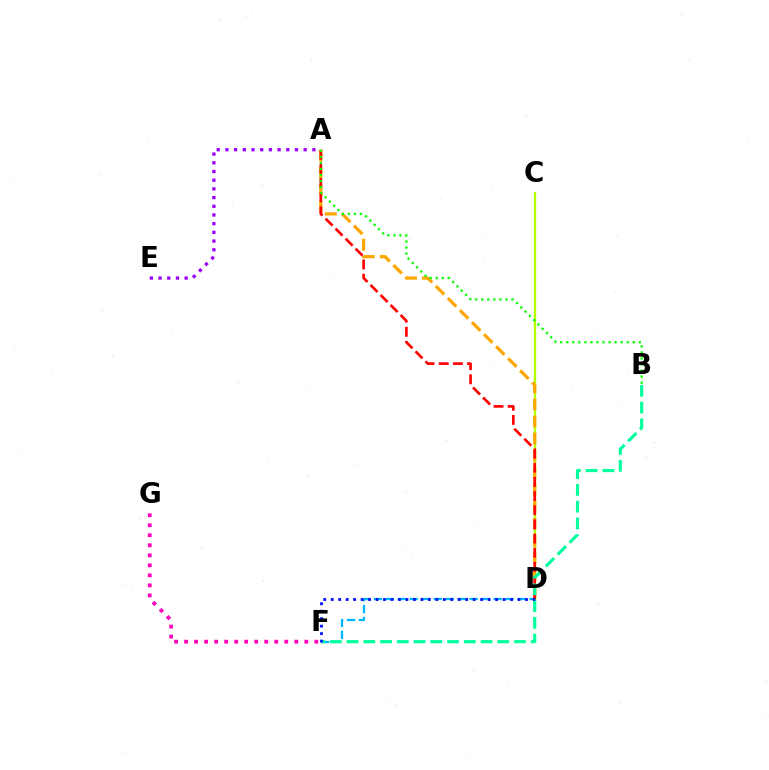{('D', 'F'): [{'color': '#00b5ff', 'line_style': 'dashed', 'thickness': 1.63}, {'color': '#0010ff', 'line_style': 'dotted', 'thickness': 2.03}], ('C', 'D'): [{'color': '#b3ff00', 'line_style': 'solid', 'thickness': 1.65}], ('A', 'D'): [{'color': '#ffa500', 'line_style': 'dashed', 'thickness': 2.32}, {'color': '#ff0000', 'line_style': 'dashed', 'thickness': 1.92}], ('A', 'E'): [{'color': '#9b00ff', 'line_style': 'dotted', 'thickness': 2.36}], ('B', 'F'): [{'color': '#00ff9d', 'line_style': 'dashed', 'thickness': 2.27}], ('F', 'G'): [{'color': '#ff00bd', 'line_style': 'dotted', 'thickness': 2.72}], ('A', 'B'): [{'color': '#08ff00', 'line_style': 'dotted', 'thickness': 1.64}]}